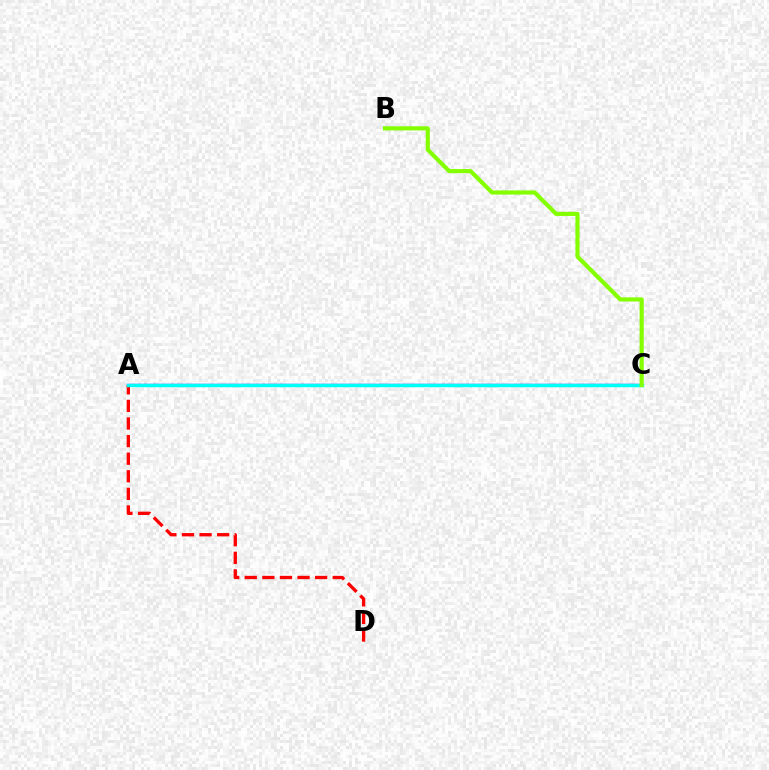{('A', 'D'): [{'color': '#ff0000', 'line_style': 'dashed', 'thickness': 2.39}], ('A', 'C'): [{'color': '#7200ff', 'line_style': 'solid', 'thickness': 1.7}, {'color': '#00fff6', 'line_style': 'solid', 'thickness': 2.48}], ('B', 'C'): [{'color': '#84ff00', 'line_style': 'solid', 'thickness': 2.98}]}